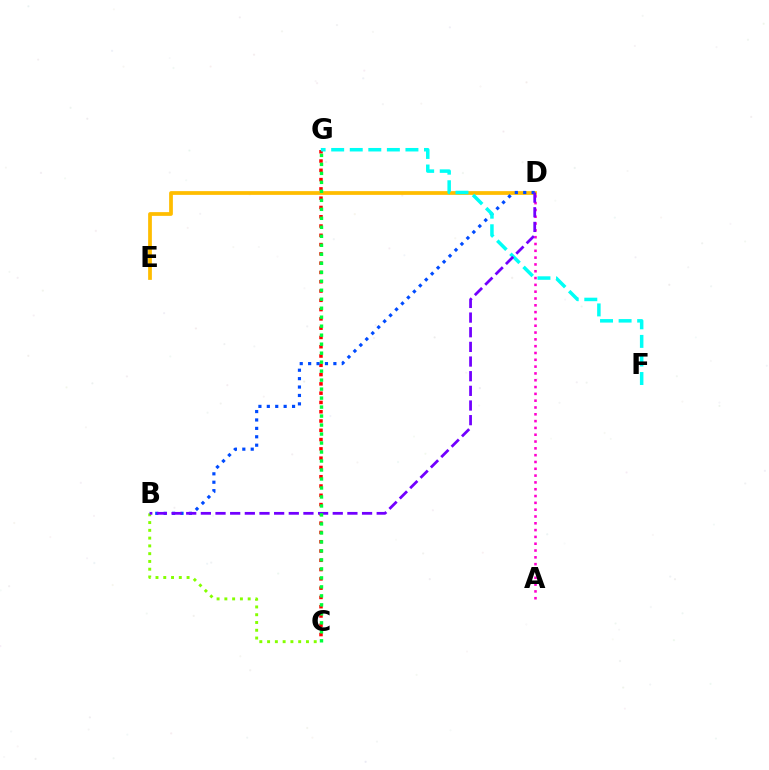{('B', 'C'): [{'color': '#84ff00', 'line_style': 'dotted', 'thickness': 2.11}], ('D', 'E'): [{'color': '#ffbd00', 'line_style': 'solid', 'thickness': 2.69}], ('C', 'G'): [{'color': '#ff0000', 'line_style': 'dotted', 'thickness': 2.52}, {'color': '#00ff39', 'line_style': 'dotted', 'thickness': 2.44}], ('A', 'D'): [{'color': '#ff00cf', 'line_style': 'dotted', 'thickness': 1.85}], ('B', 'D'): [{'color': '#004bff', 'line_style': 'dotted', 'thickness': 2.29}, {'color': '#7200ff', 'line_style': 'dashed', 'thickness': 1.99}], ('F', 'G'): [{'color': '#00fff6', 'line_style': 'dashed', 'thickness': 2.52}]}